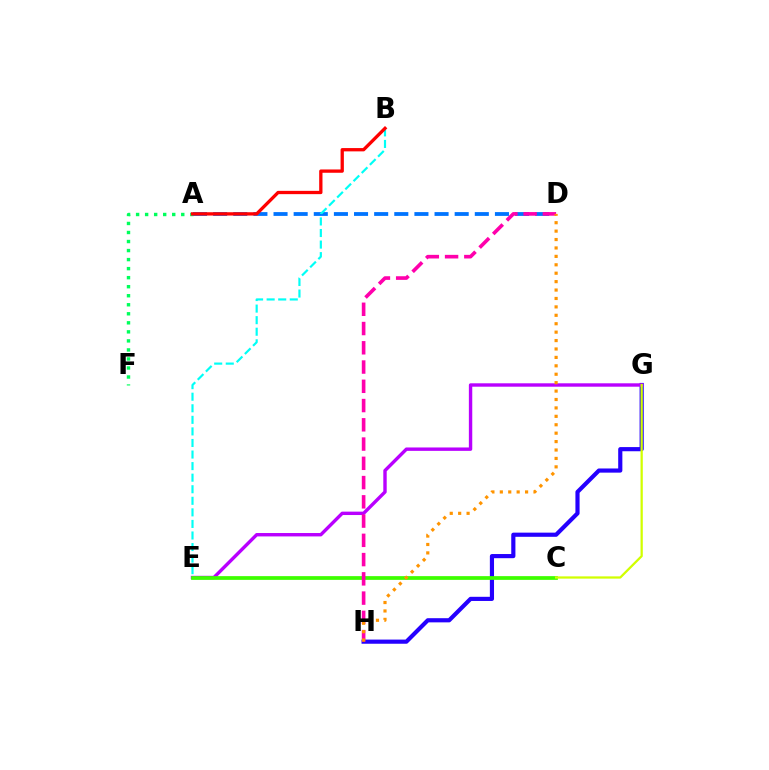{('A', 'F'): [{'color': '#00ff5c', 'line_style': 'dotted', 'thickness': 2.45}], ('G', 'H'): [{'color': '#2500ff', 'line_style': 'solid', 'thickness': 3.0}], ('E', 'G'): [{'color': '#b900ff', 'line_style': 'solid', 'thickness': 2.44}], ('C', 'E'): [{'color': '#3dff00', 'line_style': 'solid', 'thickness': 2.69}], ('A', 'D'): [{'color': '#0074ff', 'line_style': 'dashed', 'thickness': 2.73}], ('B', 'E'): [{'color': '#00fff6', 'line_style': 'dashed', 'thickness': 1.57}], ('A', 'B'): [{'color': '#ff0000', 'line_style': 'solid', 'thickness': 2.37}], ('C', 'G'): [{'color': '#d1ff00', 'line_style': 'solid', 'thickness': 1.63}], ('D', 'H'): [{'color': '#ff00ac', 'line_style': 'dashed', 'thickness': 2.62}, {'color': '#ff9400', 'line_style': 'dotted', 'thickness': 2.29}]}